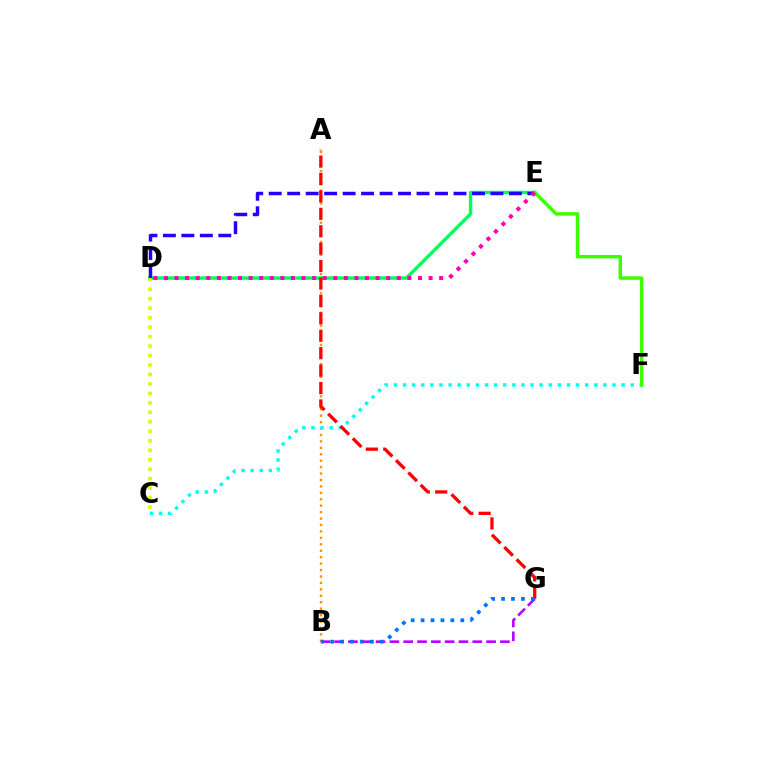{('A', 'B'): [{'color': '#ff9400', 'line_style': 'dotted', 'thickness': 1.75}], ('D', 'E'): [{'color': '#00ff5c', 'line_style': 'solid', 'thickness': 2.46}, {'color': '#2500ff', 'line_style': 'dashed', 'thickness': 2.51}, {'color': '#ff00ac', 'line_style': 'dotted', 'thickness': 2.88}], ('C', 'F'): [{'color': '#00fff6', 'line_style': 'dotted', 'thickness': 2.47}], ('A', 'G'): [{'color': '#ff0000', 'line_style': 'dashed', 'thickness': 2.37}], ('E', 'F'): [{'color': '#3dff00', 'line_style': 'solid', 'thickness': 2.5}], ('B', 'G'): [{'color': '#b900ff', 'line_style': 'dashed', 'thickness': 1.88}, {'color': '#0074ff', 'line_style': 'dotted', 'thickness': 2.7}], ('C', 'D'): [{'color': '#d1ff00', 'line_style': 'dotted', 'thickness': 2.57}]}